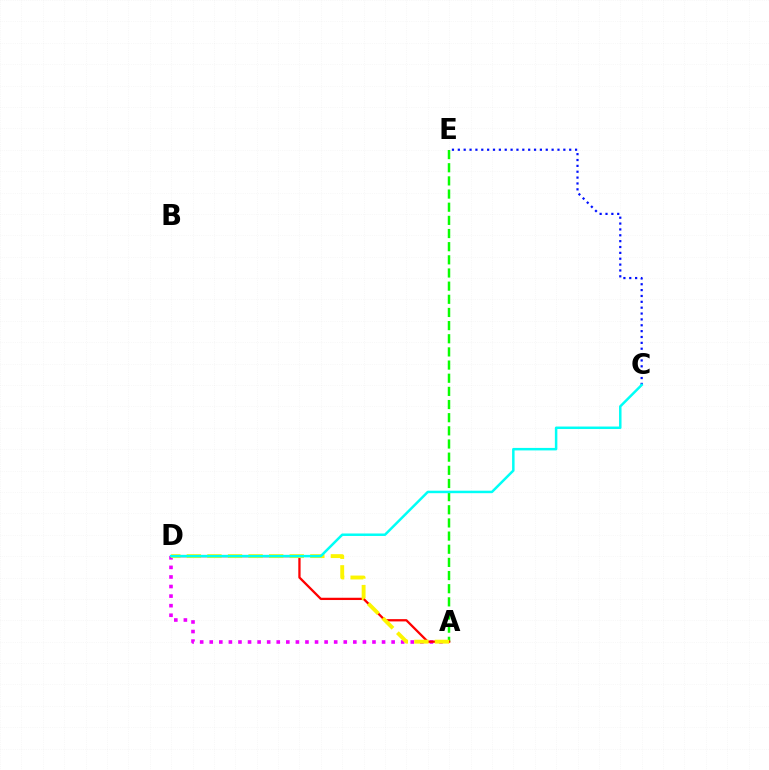{('A', 'E'): [{'color': '#08ff00', 'line_style': 'dashed', 'thickness': 1.79}], ('A', 'D'): [{'color': '#ee00ff', 'line_style': 'dotted', 'thickness': 2.6}, {'color': '#ff0000', 'line_style': 'solid', 'thickness': 1.64}, {'color': '#fcf500', 'line_style': 'dashed', 'thickness': 2.79}], ('C', 'E'): [{'color': '#0010ff', 'line_style': 'dotted', 'thickness': 1.59}], ('C', 'D'): [{'color': '#00fff6', 'line_style': 'solid', 'thickness': 1.8}]}